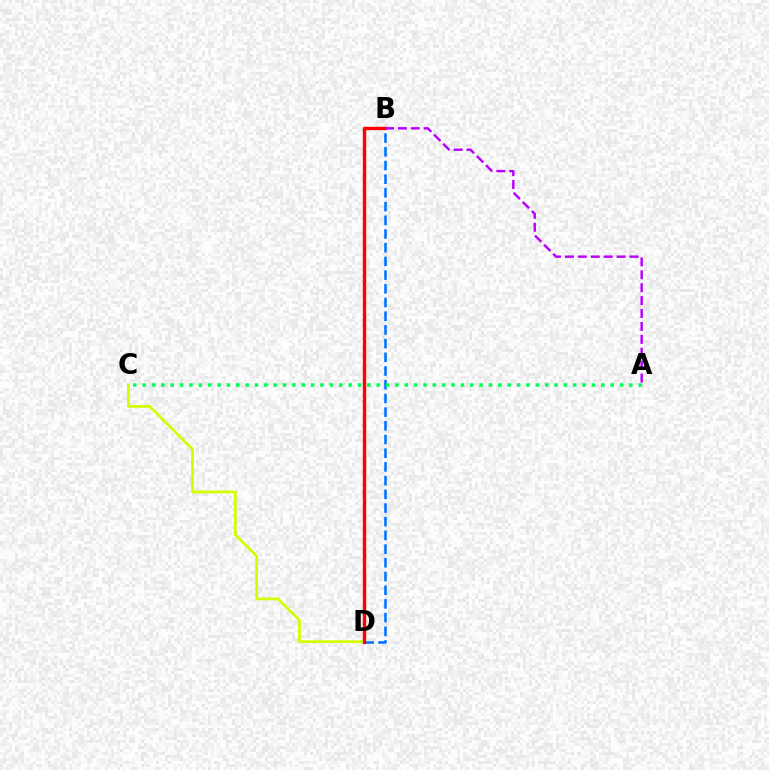{('C', 'D'): [{'color': '#d1ff00', 'line_style': 'solid', 'thickness': 1.99}], ('B', 'D'): [{'color': '#0074ff', 'line_style': 'dashed', 'thickness': 1.86}, {'color': '#ff0000', 'line_style': 'solid', 'thickness': 2.43}], ('A', 'B'): [{'color': '#b900ff', 'line_style': 'dashed', 'thickness': 1.75}], ('A', 'C'): [{'color': '#00ff5c', 'line_style': 'dotted', 'thickness': 2.54}]}